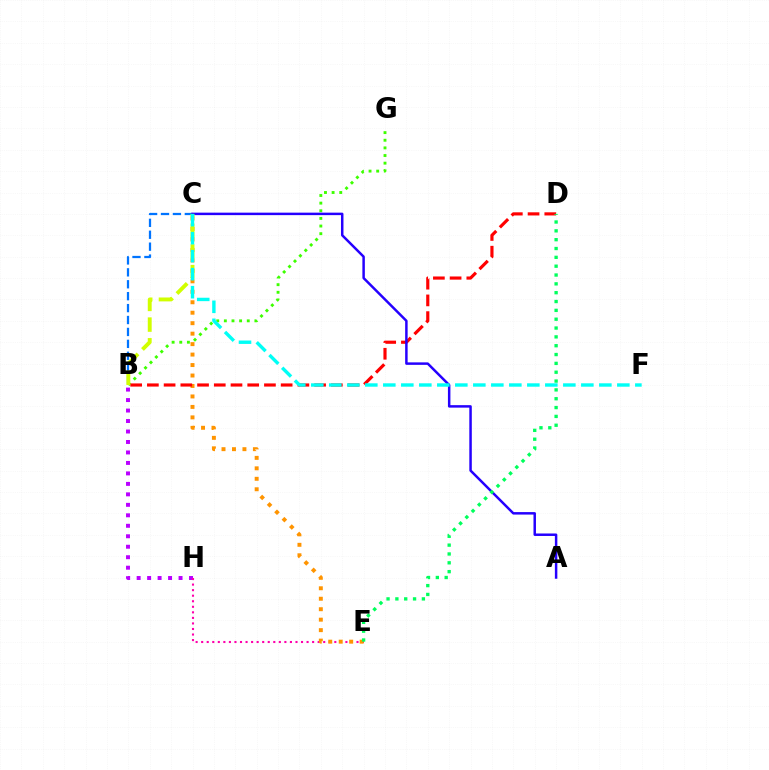{('B', 'H'): [{'color': '#b900ff', 'line_style': 'dotted', 'thickness': 2.85}], ('B', 'G'): [{'color': '#3dff00', 'line_style': 'dotted', 'thickness': 2.07}], ('E', 'H'): [{'color': '#ff00ac', 'line_style': 'dotted', 'thickness': 1.51}], ('B', 'C'): [{'color': '#0074ff', 'line_style': 'dashed', 'thickness': 1.62}, {'color': '#d1ff00', 'line_style': 'dashed', 'thickness': 2.81}], ('C', 'E'): [{'color': '#ff9400', 'line_style': 'dotted', 'thickness': 2.84}], ('B', 'D'): [{'color': '#ff0000', 'line_style': 'dashed', 'thickness': 2.27}], ('A', 'C'): [{'color': '#2500ff', 'line_style': 'solid', 'thickness': 1.79}], ('C', 'F'): [{'color': '#00fff6', 'line_style': 'dashed', 'thickness': 2.45}], ('D', 'E'): [{'color': '#00ff5c', 'line_style': 'dotted', 'thickness': 2.4}]}